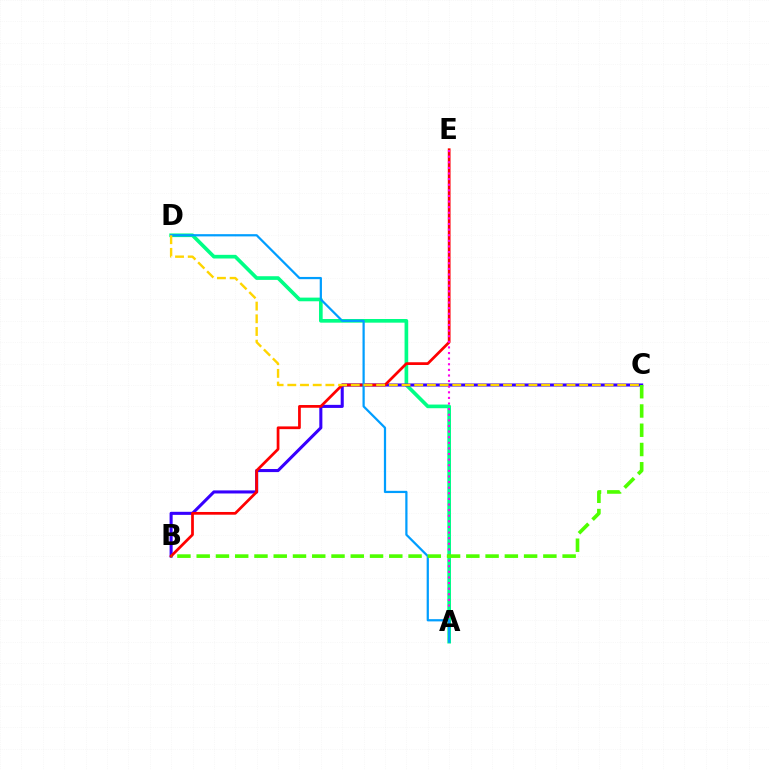{('A', 'D'): [{'color': '#00ff86', 'line_style': 'solid', 'thickness': 2.64}, {'color': '#009eff', 'line_style': 'solid', 'thickness': 1.61}], ('B', 'C'): [{'color': '#3700ff', 'line_style': 'solid', 'thickness': 2.21}, {'color': '#4fff00', 'line_style': 'dashed', 'thickness': 2.62}], ('B', 'E'): [{'color': '#ff0000', 'line_style': 'solid', 'thickness': 1.97}], ('A', 'E'): [{'color': '#ff00ed', 'line_style': 'dotted', 'thickness': 1.52}], ('C', 'D'): [{'color': '#ffd500', 'line_style': 'dashed', 'thickness': 1.72}]}